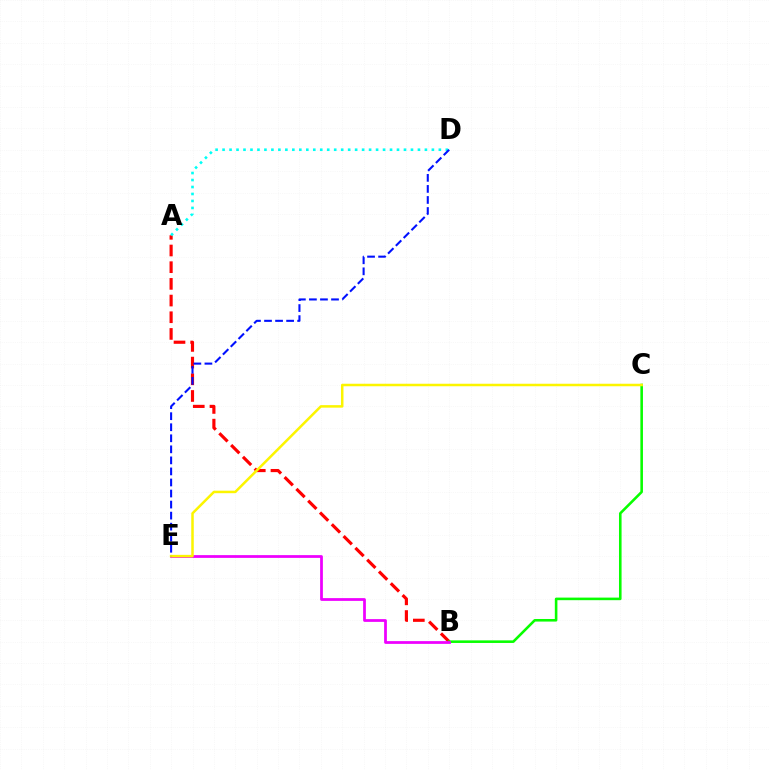{('A', 'B'): [{'color': '#ff0000', 'line_style': 'dashed', 'thickness': 2.27}], ('B', 'C'): [{'color': '#08ff00', 'line_style': 'solid', 'thickness': 1.86}], ('B', 'E'): [{'color': '#ee00ff', 'line_style': 'solid', 'thickness': 1.99}], ('A', 'D'): [{'color': '#00fff6', 'line_style': 'dotted', 'thickness': 1.9}], ('C', 'E'): [{'color': '#fcf500', 'line_style': 'solid', 'thickness': 1.81}], ('D', 'E'): [{'color': '#0010ff', 'line_style': 'dashed', 'thickness': 1.5}]}